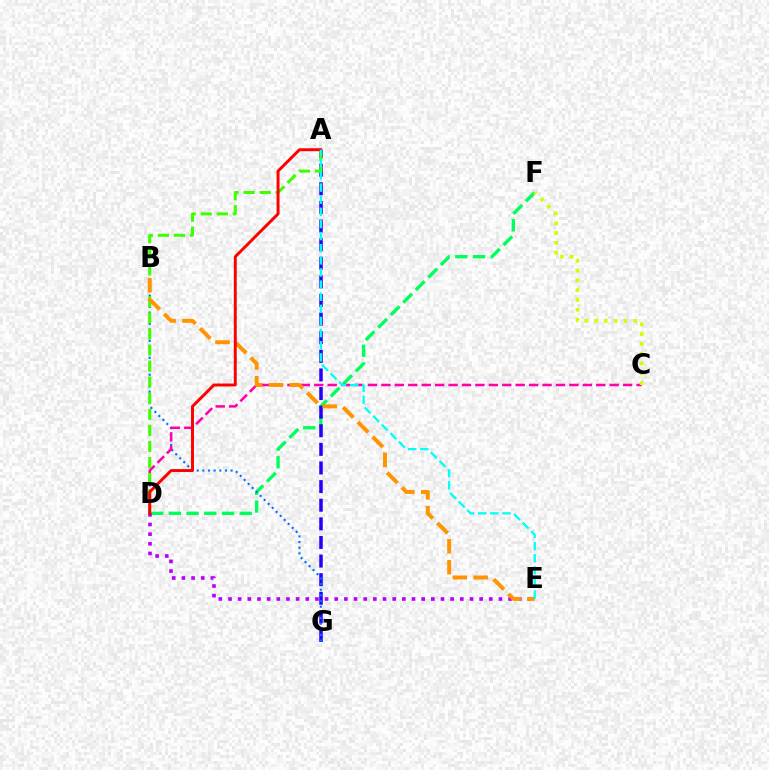{('D', 'F'): [{'color': '#00ff5c', 'line_style': 'dashed', 'thickness': 2.41}], ('A', 'G'): [{'color': '#2500ff', 'line_style': 'dashed', 'thickness': 2.53}], ('B', 'G'): [{'color': '#0074ff', 'line_style': 'dotted', 'thickness': 1.54}], ('D', 'E'): [{'color': '#b900ff', 'line_style': 'dotted', 'thickness': 2.62}], ('C', 'D'): [{'color': '#ff00ac', 'line_style': 'dashed', 'thickness': 1.82}], ('A', 'D'): [{'color': '#3dff00', 'line_style': 'dashed', 'thickness': 2.18}, {'color': '#ff0000', 'line_style': 'solid', 'thickness': 2.12}], ('B', 'E'): [{'color': '#ff9400', 'line_style': 'dashed', 'thickness': 2.84}], ('C', 'F'): [{'color': '#d1ff00', 'line_style': 'dotted', 'thickness': 2.67}], ('A', 'E'): [{'color': '#00fff6', 'line_style': 'dashed', 'thickness': 1.65}]}